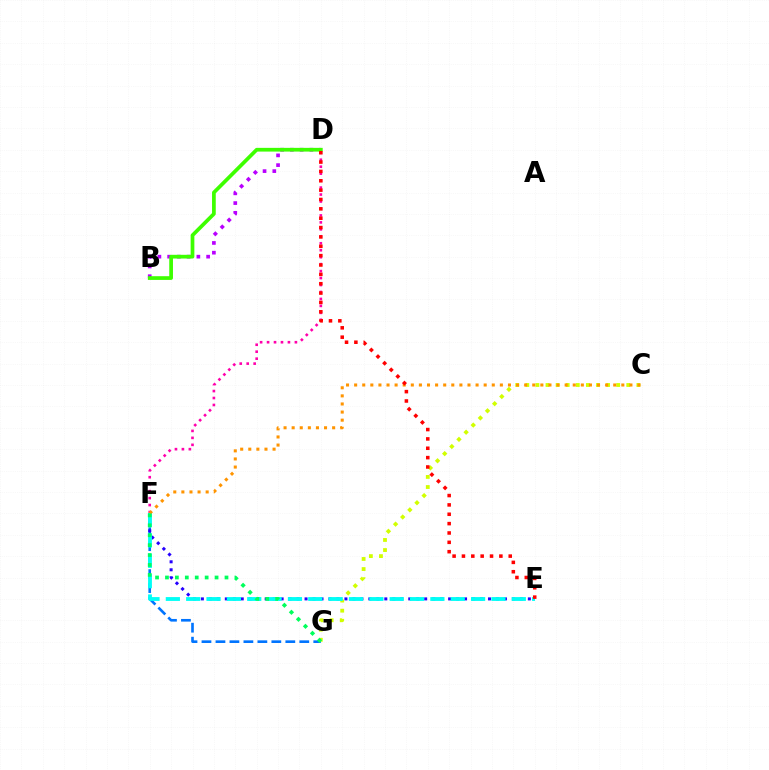{('D', 'F'): [{'color': '#ff00ac', 'line_style': 'dotted', 'thickness': 1.89}], ('F', 'G'): [{'color': '#0074ff', 'line_style': 'dashed', 'thickness': 1.9}, {'color': '#00ff5c', 'line_style': 'dotted', 'thickness': 2.7}], ('B', 'D'): [{'color': '#b900ff', 'line_style': 'dotted', 'thickness': 2.65}, {'color': '#3dff00', 'line_style': 'solid', 'thickness': 2.68}], ('E', 'F'): [{'color': '#2500ff', 'line_style': 'dotted', 'thickness': 2.17}, {'color': '#00fff6', 'line_style': 'dashed', 'thickness': 2.76}], ('C', 'G'): [{'color': '#d1ff00', 'line_style': 'dotted', 'thickness': 2.74}], ('C', 'F'): [{'color': '#ff9400', 'line_style': 'dotted', 'thickness': 2.2}], ('D', 'E'): [{'color': '#ff0000', 'line_style': 'dotted', 'thickness': 2.54}]}